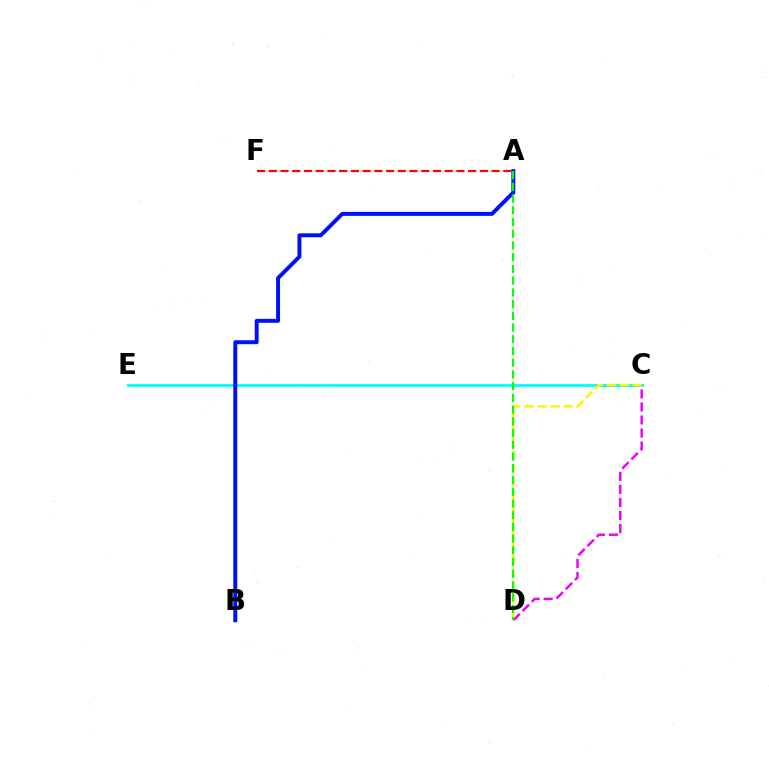{('A', 'F'): [{'color': '#ff0000', 'line_style': 'dashed', 'thickness': 1.59}], ('C', 'D'): [{'color': '#ee00ff', 'line_style': 'dashed', 'thickness': 1.77}, {'color': '#fcf500', 'line_style': 'dashed', 'thickness': 1.76}], ('C', 'E'): [{'color': '#00fff6', 'line_style': 'solid', 'thickness': 2.03}], ('A', 'B'): [{'color': '#0010ff', 'line_style': 'solid', 'thickness': 2.84}], ('A', 'D'): [{'color': '#08ff00', 'line_style': 'dashed', 'thickness': 1.59}]}